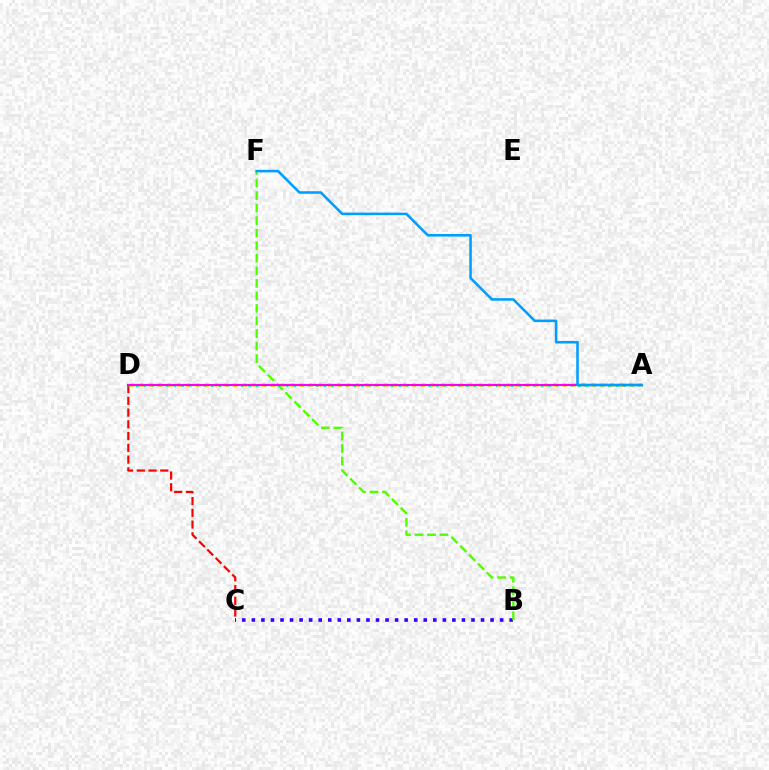{('C', 'D'): [{'color': '#ff0000', 'line_style': 'dashed', 'thickness': 1.6}], ('B', 'C'): [{'color': '#3700ff', 'line_style': 'dotted', 'thickness': 2.59}], ('B', 'F'): [{'color': '#4fff00', 'line_style': 'dashed', 'thickness': 1.7}], ('A', 'D'): [{'color': '#00ff86', 'line_style': 'dotted', 'thickness': 2.04}, {'color': '#ffd500', 'line_style': 'dotted', 'thickness': 2.56}, {'color': '#ff00ed', 'line_style': 'solid', 'thickness': 1.52}], ('A', 'F'): [{'color': '#009eff', 'line_style': 'solid', 'thickness': 1.84}]}